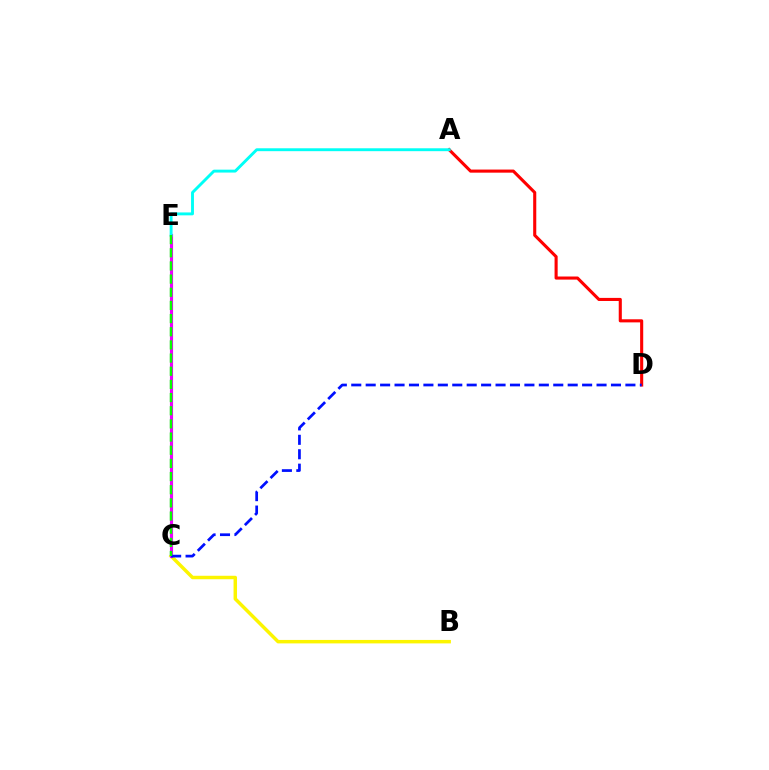{('B', 'C'): [{'color': '#fcf500', 'line_style': 'solid', 'thickness': 2.49}], ('C', 'E'): [{'color': '#ee00ff', 'line_style': 'solid', 'thickness': 2.25}, {'color': '#08ff00', 'line_style': 'dashed', 'thickness': 1.79}], ('A', 'D'): [{'color': '#ff0000', 'line_style': 'solid', 'thickness': 2.23}], ('C', 'D'): [{'color': '#0010ff', 'line_style': 'dashed', 'thickness': 1.96}], ('A', 'E'): [{'color': '#00fff6', 'line_style': 'solid', 'thickness': 2.09}]}